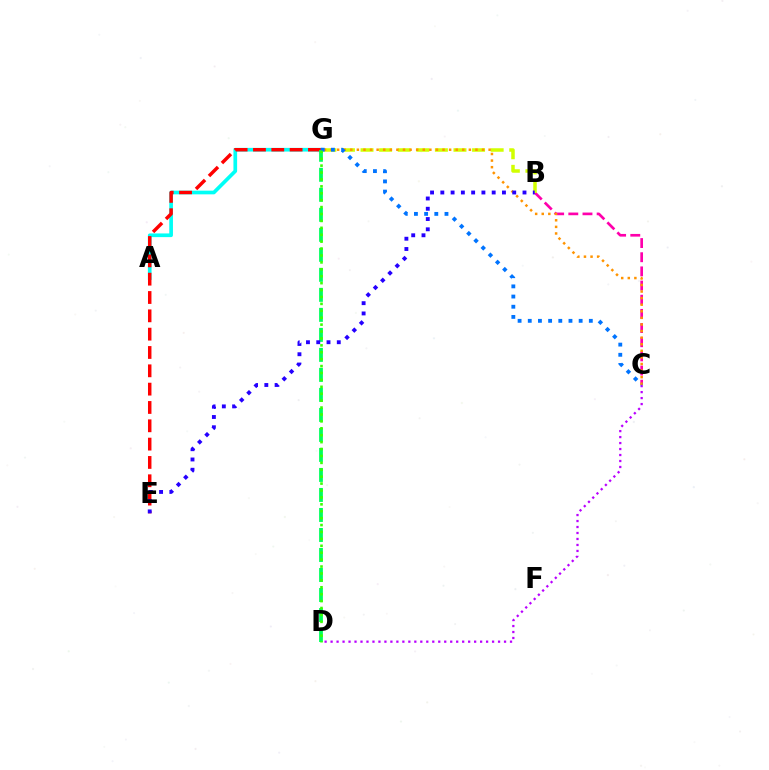{('A', 'G'): [{'color': '#00fff6', 'line_style': 'solid', 'thickness': 2.65}], ('B', 'C'): [{'color': '#ff00ac', 'line_style': 'dashed', 'thickness': 1.92}], ('B', 'G'): [{'color': '#d1ff00', 'line_style': 'dashed', 'thickness': 2.53}], ('C', 'G'): [{'color': '#ff9400', 'line_style': 'dotted', 'thickness': 1.79}, {'color': '#0074ff', 'line_style': 'dotted', 'thickness': 2.76}], ('E', 'G'): [{'color': '#ff0000', 'line_style': 'dashed', 'thickness': 2.49}], ('C', 'D'): [{'color': '#b900ff', 'line_style': 'dotted', 'thickness': 1.62}], ('D', 'G'): [{'color': '#00ff5c', 'line_style': 'dashed', 'thickness': 2.72}, {'color': '#3dff00', 'line_style': 'dotted', 'thickness': 1.88}], ('B', 'E'): [{'color': '#2500ff', 'line_style': 'dotted', 'thickness': 2.79}]}